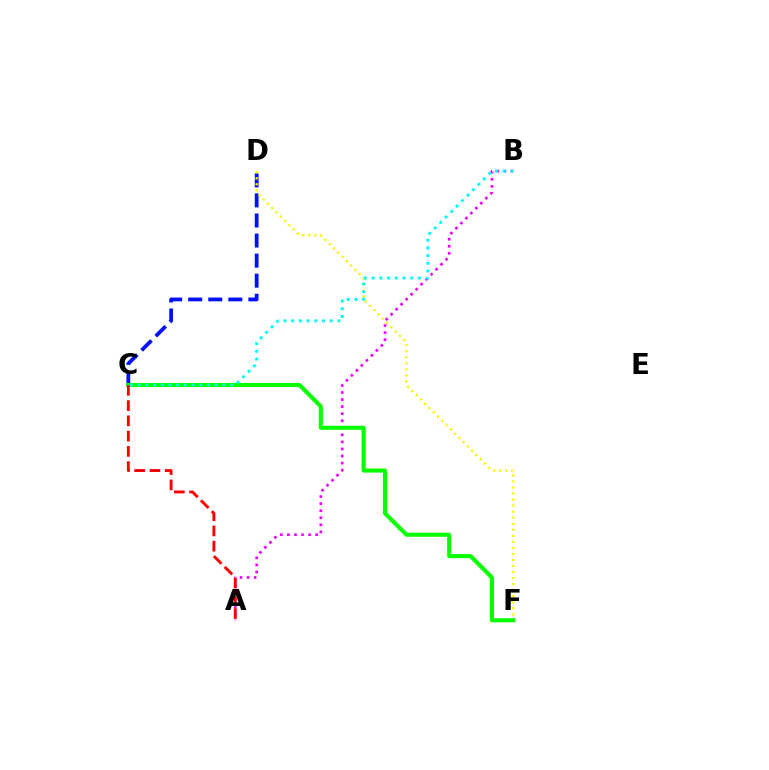{('C', 'D'): [{'color': '#0010ff', 'line_style': 'dashed', 'thickness': 2.73}], ('D', 'F'): [{'color': '#fcf500', 'line_style': 'dotted', 'thickness': 1.64}], ('A', 'B'): [{'color': '#ee00ff', 'line_style': 'dotted', 'thickness': 1.92}], ('C', 'F'): [{'color': '#08ff00', 'line_style': 'solid', 'thickness': 2.95}], ('A', 'C'): [{'color': '#ff0000', 'line_style': 'dashed', 'thickness': 2.07}], ('B', 'C'): [{'color': '#00fff6', 'line_style': 'dotted', 'thickness': 2.09}]}